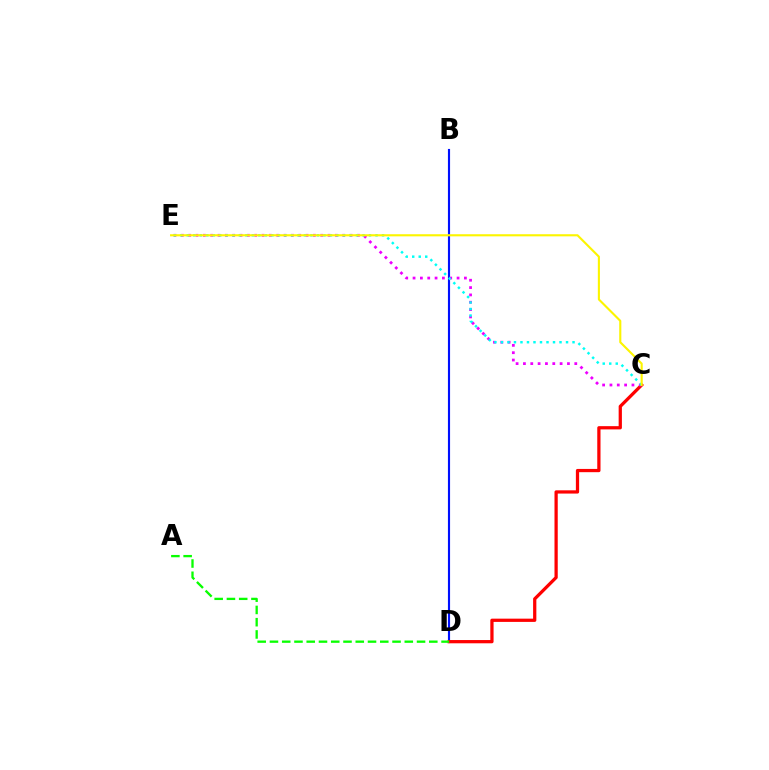{('B', 'D'): [{'color': '#0010ff', 'line_style': 'solid', 'thickness': 1.54}], ('C', 'D'): [{'color': '#ff0000', 'line_style': 'solid', 'thickness': 2.34}], ('C', 'E'): [{'color': '#ee00ff', 'line_style': 'dotted', 'thickness': 1.99}, {'color': '#00fff6', 'line_style': 'dotted', 'thickness': 1.77}, {'color': '#fcf500', 'line_style': 'solid', 'thickness': 1.52}], ('A', 'D'): [{'color': '#08ff00', 'line_style': 'dashed', 'thickness': 1.67}]}